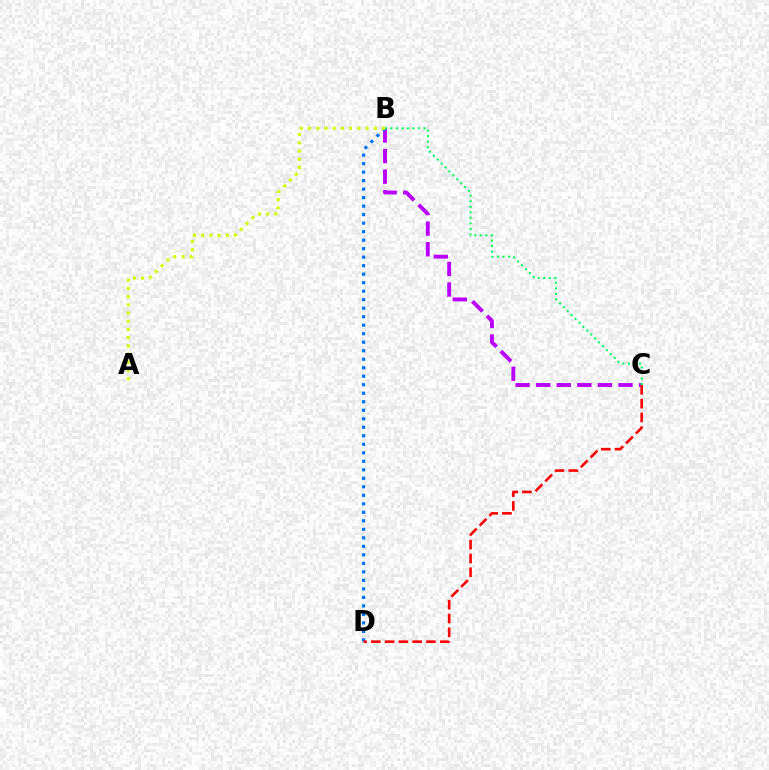{('B', 'C'): [{'color': '#b900ff', 'line_style': 'dashed', 'thickness': 2.79}, {'color': '#00ff5c', 'line_style': 'dotted', 'thickness': 1.5}], ('B', 'D'): [{'color': '#0074ff', 'line_style': 'dotted', 'thickness': 2.31}], ('C', 'D'): [{'color': '#ff0000', 'line_style': 'dashed', 'thickness': 1.87}], ('A', 'B'): [{'color': '#d1ff00', 'line_style': 'dotted', 'thickness': 2.23}]}